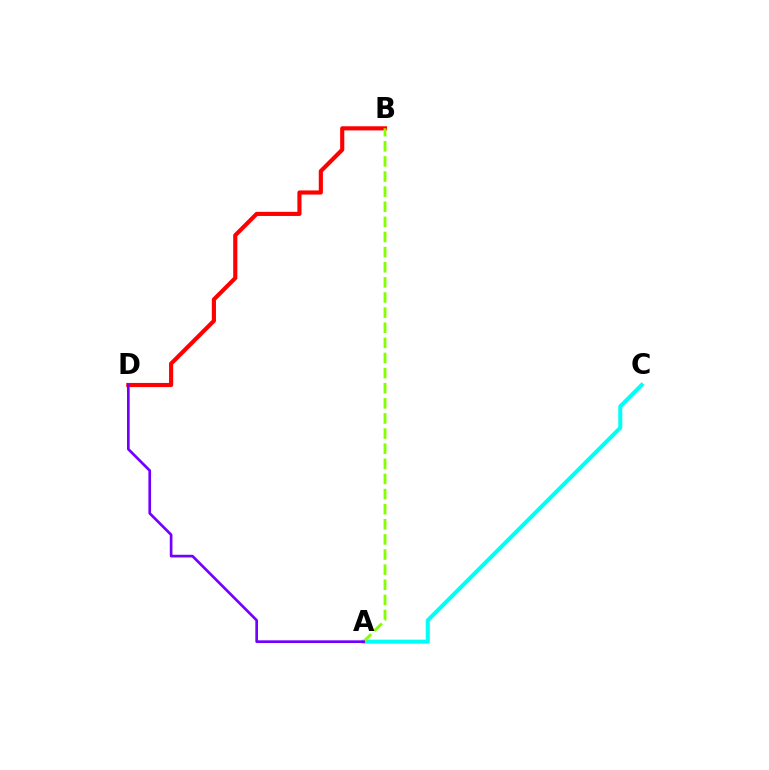{('B', 'D'): [{'color': '#ff0000', 'line_style': 'solid', 'thickness': 2.98}], ('A', 'C'): [{'color': '#00fff6', 'line_style': 'solid', 'thickness': 2.9}], ('A', 'B'): [{'color': '#84ff00', 'line_style': 'dashed', 'thickness': 2.05}], ('A', 'D'): [{'color': '#7200ff', 'line_style': 'solid', 'thickness': 1.93}]}